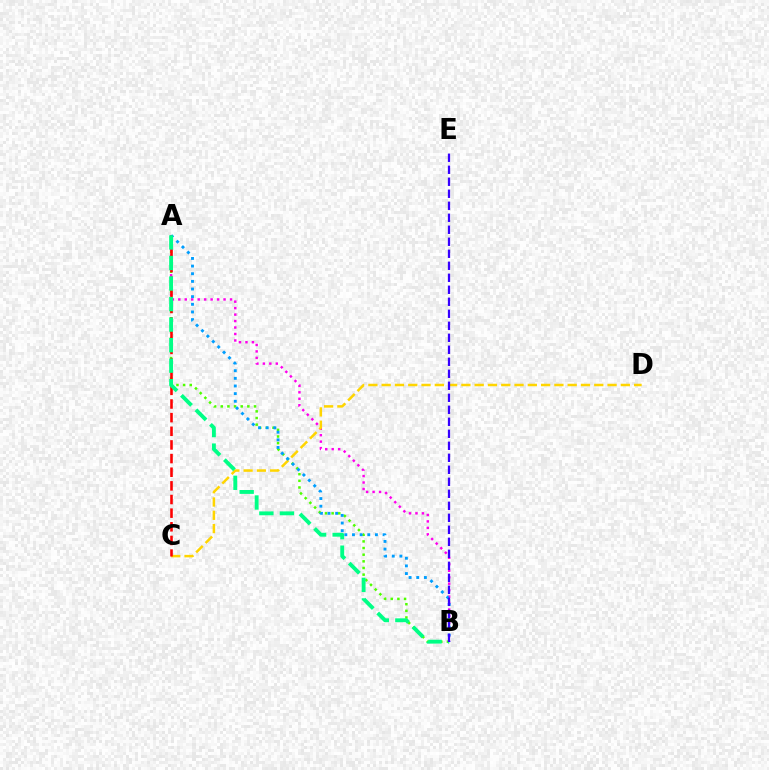{('A', 'B'): [{'color': '#4fff00', 'line_style': 'dotted', 'thickness': 1.81}, {'color': '#ff00ed', 'line_style': 'dotted', 'thickness': 1.76}, {'color': '#009eff', 'line_style': 'dotted', 'thickness': 2.08}, {'color': '#00ff86', 'line_style': 'dashed', 'thickness': 2.79}], ('C', 'D'): [{'color': '#ffd500', 'line_style': 'dashed', 'thickness': 1.81}], ('A', 'C'): [{'color': '#ff0000', 'line_style': 'dashed', 'thickness': 1.85}], ('B', 'E'): [{'color': '#3700ff', 'line_style': 'dashed', 'thickness': 1.63}]}